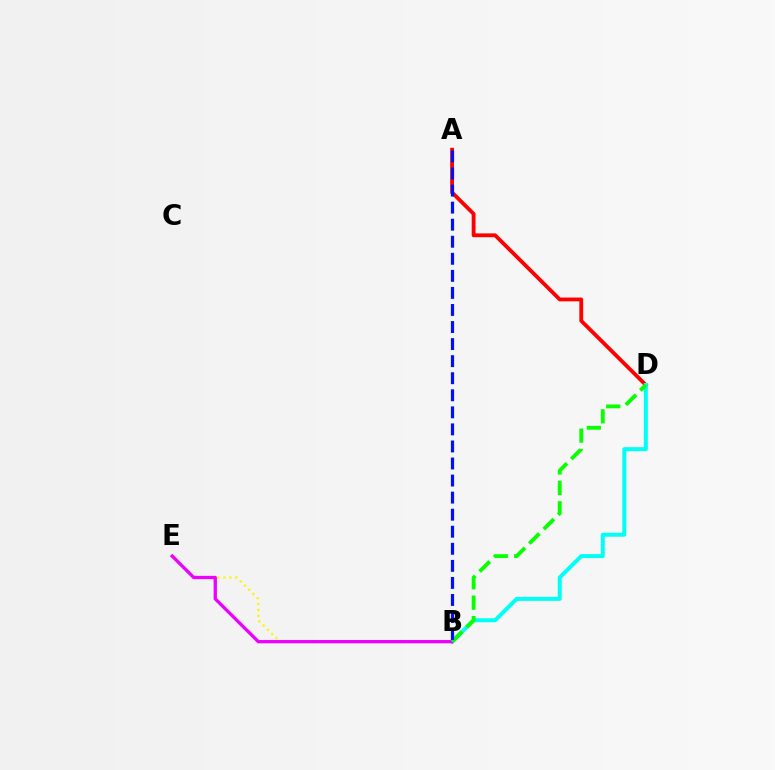{('A', 'D'): [{'color': '#ff0000', 'line_style': 'solid', 'thickness': 2.75}], ('B', 'E'): [{'color': '#fcf500', 'line_style': 'dotted', 'thickness': 1.63}, {'color': '#ee00ff', 'line_style': 'solid', 'thickness': 2.38}], ('B', 'D'): [{'color': '#00fff6', 'line_style': 'solid', 'thickness': 2.87}, {'color': '#08ff00', 'line_style': 'dashed', 'thickness': 2.77}], ('A', 'B'): [{'color': '#0010ff', 'line_style': 'dashed', 'thickness': 2.32}]}